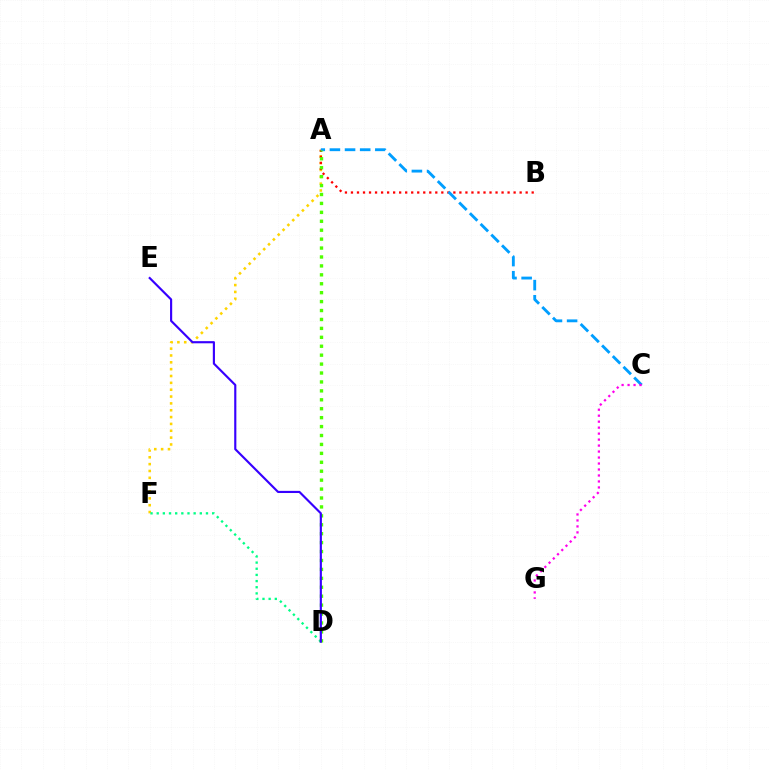{('A', 'F'): [{'color': '#ffd500', 'line_style': 'dotted', 'thickness': 1.86}], ('A', 'B'): [{'color': '#ff0000', 'line_style': 'dotted', 'thickness': 1.64}], ('A', 'C'): [{'color': '#009eff', 'line_style': 'dashed', 'thickness': 2.06}], ('D', 'F'): [{'color': '#00ff86', 'line_style': 'dotted', 'thickness': 1.67}], ('A', 'D'): [{'color': '#4fff00', 'line_style': 'dotted', 'thickness': 2.43}], ('D', 'E'): [{'color': '#3700ff', 'line_style': 'solid', 'thickness': 1.55}], ('C', 'G'): [{'color': '#ff00ed', 'line_style': 'dotted', 'thickness': 1.62}]}